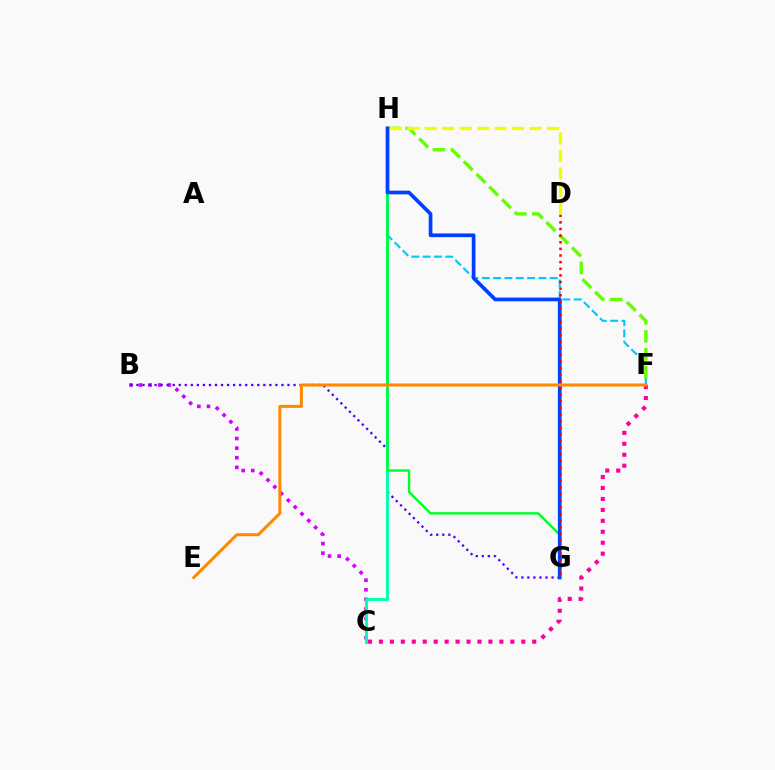{('B', 'C'): [{'color': '#d600ff', 'line_style': 'dotted', 'thickness': 2.61}], ('B', 'G'): [{'color': '#4f00ff', 'line_style': 'dotted', 'thickness': 1.64}], ('C', 'H'): [{'color': '#00ffaf', 'line_style': 'solid', 'thickness': 2.11}], ('F', 'H'): [{'color': '#00c7ff', 'line_style': 'dashed', 'thickness': 1.54}, {'color': '#66ff00', 'line_style': 'dashed', 'thickness': 2.44}], ('G', 'H'): [{'color': '#00ff27', 'line_style': 'solid', 'thickness': 1.73}, {'color': '#003fff', 'line_style': 'solid', 'thickness': 2.66}], ('C', 'F'): [{'color': '#ff00a0', 'line_style': 'dotted', 'thickness': 2.97}], ('E', 'F'): [{'color': '#ff8800', 'line_style': 'solid', 'thickness': 2.16}], ('D', 'G'): [{'color': '#ff0000', 'line_style': 'dotted', 'thickness': 1.8}], ('D', 'H'): [{'color': '#eeff00', 'line_style': 'dashed', 'thickness': 2.37}]}